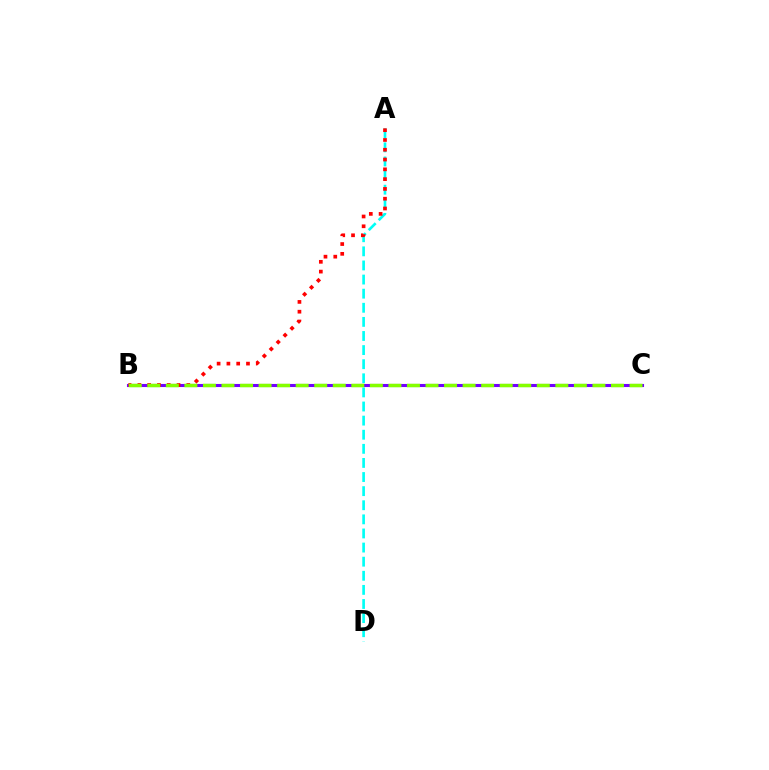{('A', 'D'): [{'color': '#00fff6', 'line_style': 'dashed', 'thickness': 1.92}], ('B', 'C'): [{'color': '#7200ff', 'line_style': 'solid', 'thickness': 2.22}, {'color': '#84ff00', 'line_style': 'dashed', 'thickness': 2.52}], ('A', 'B'): [{'color': '#ff0000', 'line_style': 'dotted', 'thickness': 2.66}]}